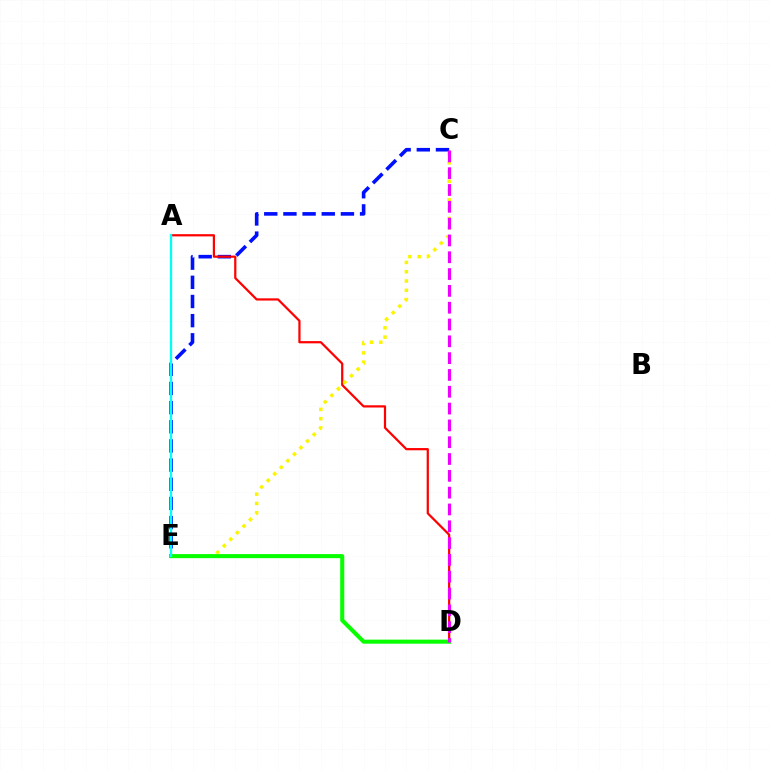{('C', 'E'): [{'color': '#0010ff', 'line_style': 'dashed', 'thickness': 2.6}, {'color': '#fcf500', 'line_style': 'dotted', 'thickness': 2.52}], ('A', 'D'): [{'color': '#ff0000', 'line_style': 'solid', 'thickness': 1.6}], ('D', 'E'): [{'color': '#08ff00', 'line_style': 'solid', 'thickness': 2.92}], ('C', 'D'): [{'color': '#ee00ff', 'line_style': 'dashed', 'thickness': 2.28}], ('A', 'E'): [{'color': '#00fff6', 'line_style': 'solid', 'thickness': 1.69}]}